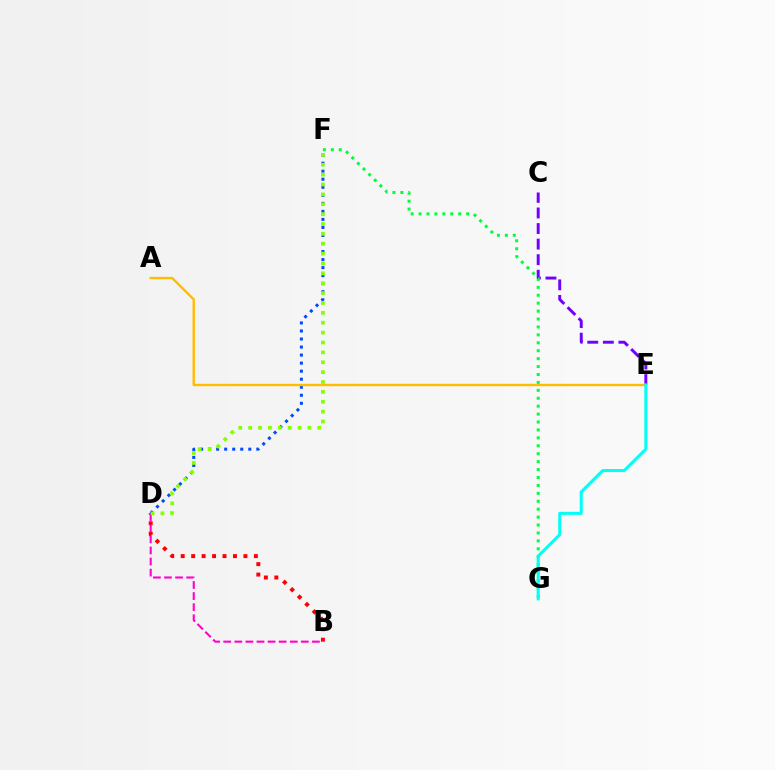{('B', 'D'): [{'color': '#ff0000', 'line_style': 'dotted', 'thickness': 2.84}, {'color': '#ff00cf', 'line_style': 'dashed', 'thickness': 1.51}], ('D', 'F'): [{'color': '#004bff', 'line_style': 'dotted', 'thickness': 2.18}, {'color': '#84ff00', 'line_style': 'dotted', 'thickness': 2.68}], ('C', 'E'): [{'color': '#7200ff', 'line_style': 'dashed', 'thickness': 2.11}], ('F', 'G'): [{'color': '#00ff39', 'line_style': 'dotted', 'thickness': 2.15}], ('A', 'E'): [{'color': '#ffbd00', 'line_style': 'solid', 'thickness': 1.72}], ('E', 'G'): [{'color': '#00fff6', 'line_style': 'solid', 'thickness': 2.19}]}